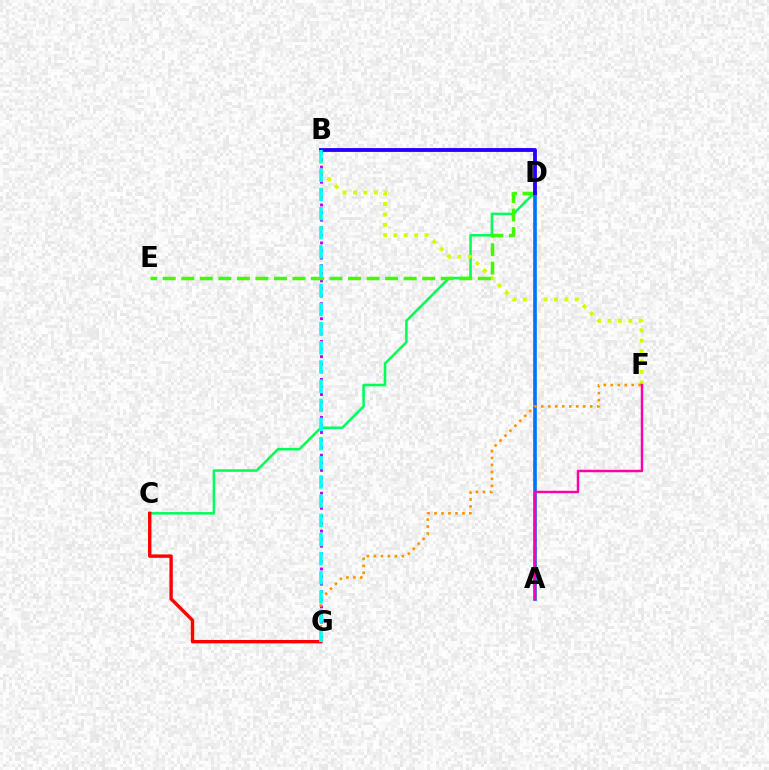{('C', 'D'): [{'color': '#00ff5c', 'line_style': 'solid', 'thickness': 1.84}], ('B', 'F'): [{'color': '#d1ff00', 'line_style': 'dotted', 'thickness': 2.83}], ('B', 'G'): [{'color': '#b900ff', 'line_style': 'dotted', 'thickness': 2.06}, {'color': '#00fff6', 'line_style': 'dashed', 'thickness': 2.6}], ('D', 'E'): [{'color': '#3dff00', 'line_style': 'dashed', 'thickness': 2.52}], ('A', 'D'): [{'color': '#0074ff', 'line_style': 'solid', 'thickness': 2.62}], ('F', 'G'): [{'color': '#ff9400', 'line_style': 'dotted', 'thickness': 1.9}], ('A', 'F'): [{'color': '#ff00ac', 'line_style': 'solid', 'thickness': 1.78}], ('B', 'D'): [{'color': '#2500ff', 'line_style': 'solid', 'thickness': 2.76}], ('C', 'G'): [{'color': '#ff0000', 'line_style': 'solid', 'thickness': 2.43}]}